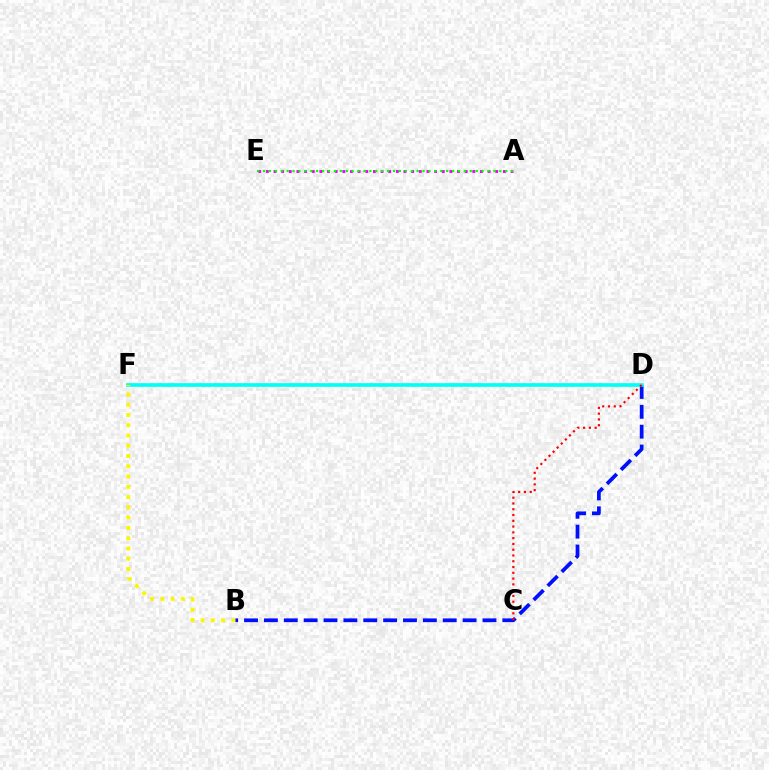{('A', 'E'): [{'color': '#ee00ff', 'line_style': 'dotted', 'thickness': 2.08}, {'color': '#08ff00', 'line_style': 'dotted', 'thickness': 1.61}], ('B', 'D'): [{'color': '#0010ff', 'line_style': 'dashed', 'thickness': 2.7}], ('D', 'F'): [{'color': '#00fff6', 'line_style': 'solid', 'thickness': 2.64}], ('C', 'D'): [{'color': '#ff0000', 'line_style': 'dotted', 'thickness': 1.57}], ('B', 'F'): [{'color': '#fcf500', 'line_style': 'dotted', 'thickness': 2.79}]}